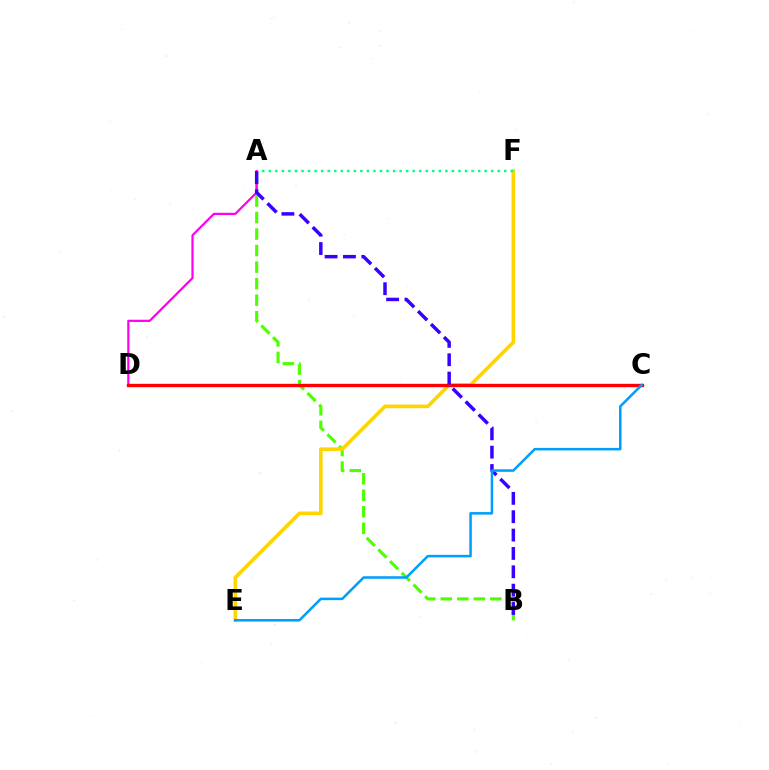{('A', 'B'): [{'color': '#4fff00', 'line_style': 'dashed', 'thickness': 2.25}, {'color': '#3700ff', 'line_style': 'dashed', 'thickness': 2.49}], ('E', 'F'): [{'color': '#ffd500', 'line_style': 'solid', 'thickness': 2.62}], ('A', 'D'): [{'color': '#ff00ed', 'line_style': 'solid', 'thickness': 1.59}], ('C', 'D'): [{'color': '#ff0000', 'line_style': 'solid', 'thickness': 2.42}], ('A', 'F'): [{'color': '#00ff86', 'line_style': 'dotted', 'thickness': 1.78}], ('C', 'E'): [{'color': '#009eff', 'line_style': 'solid', 'thickness': 1.83}]}